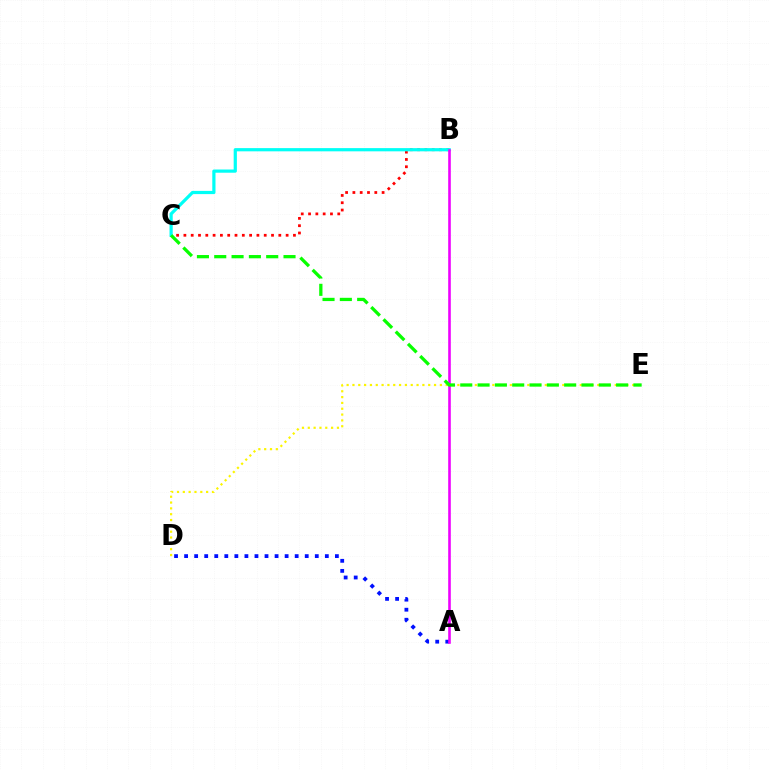{('D', 'E'): [{'color': '#fcf500', 'line_style': 'dotted', 'thickness': 1.58}], ('B', 'C'): [{'color': '#ff0000', 'line_style': 'dotted', 'thickness': 1.98}, {'color': '#00fff6', 'line_style': 'solid', 'thickness': 2.31}], ('A', 'D'): [{'color': '#0010ff', 'line_style': 'dotted', 'thickness': 2.73}], ('A', 'B'): [{'color': '#ee00ff', 'line_style': 'solid', 'thickness': 1.88}], ('C', 'E'): [{'color': '#08ff00', 'line_style': 'dashed', 'thickness': 2.35}]}